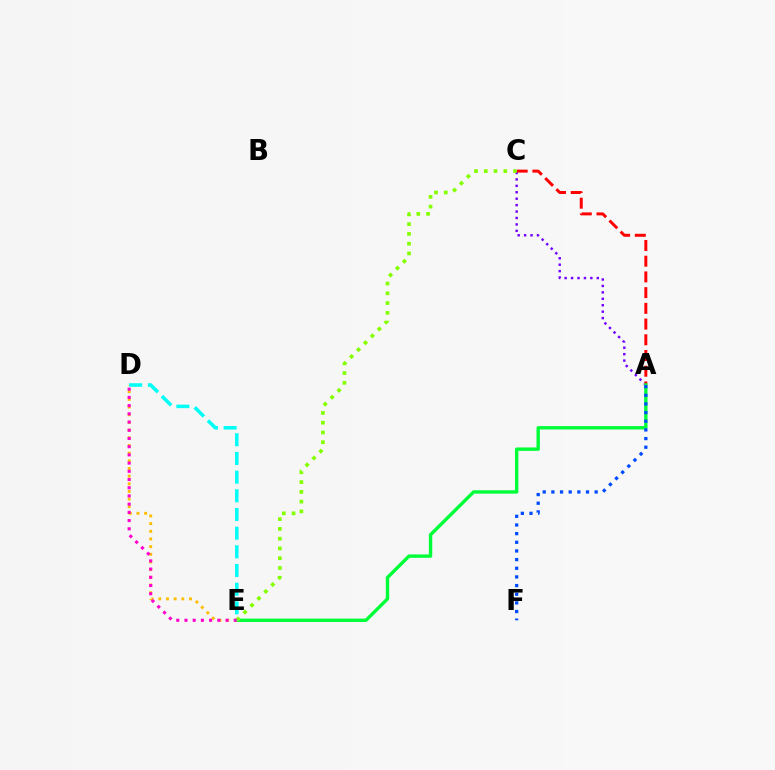{('A', 'C'): [{'color': '#7200ff', 'line_style': 'dotted', 'thickness': 1.75}, {'color': '#ff0000', 'line_style': 'dashed', 'thickness': 2.14}], ('A', 'E'): [{'color': '#00ff39', 'line_style': 'solid', 'thickness': 2.44}], ('D', 'E'): [{'color': '#ffbd00', 'line_style': 'dotted', 'thickness': 2.08}, {'color': '#ff00cf', 'line_style': 'dotted', 'thickness': 2.23}, {'color': '#00fff6', 'line_style': 'dashed', 'thickness': 2.54}], ('C', 'E'): [{'color': '#84ff00', 'line_style': 'dotted', 'thickness': 2.65}], ('A', 'F'): [{'color': '#004bff', 'line_style': 'dotted', 'thickness': 2.35}]}